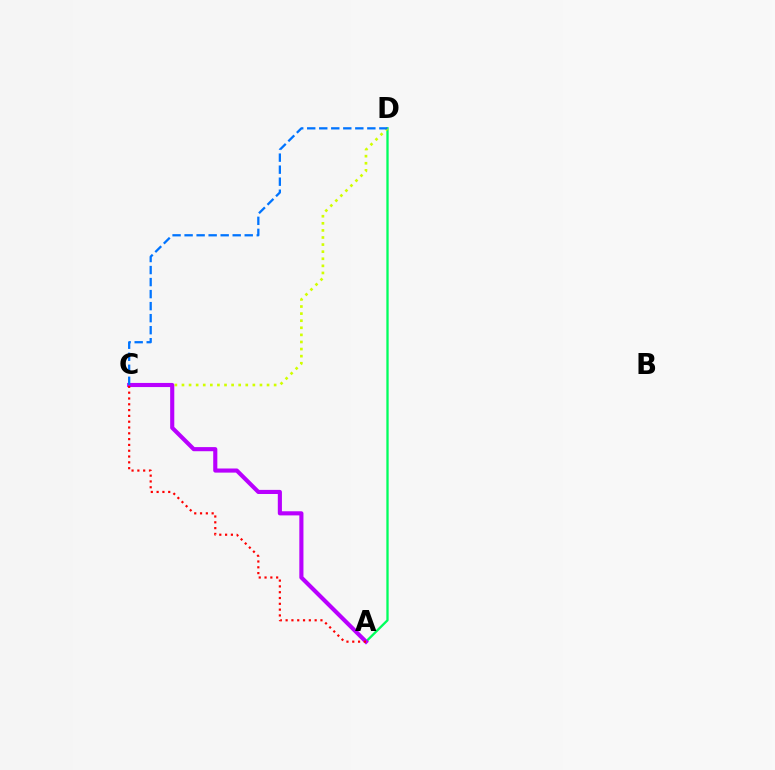{('A', 'D'): [{'color': '#00ff5c', 'line_style': 'solid', 'thickness': 1.67}], ('C', 'D'): [{'color': '#d1ff00', 'line_style': 'dotted', 'thickness': 1.93}, {'color': '#0074ff', 'line_style': 'dashed', 'thickness': 1.63}], ('A', 'C'): [{'color': '#b900ff', 'line_style': 'solid', 'thickness': 2.97}, {'color': '#ff0000', 'line_style': 'dotted', 'thickness': 1.58}]}